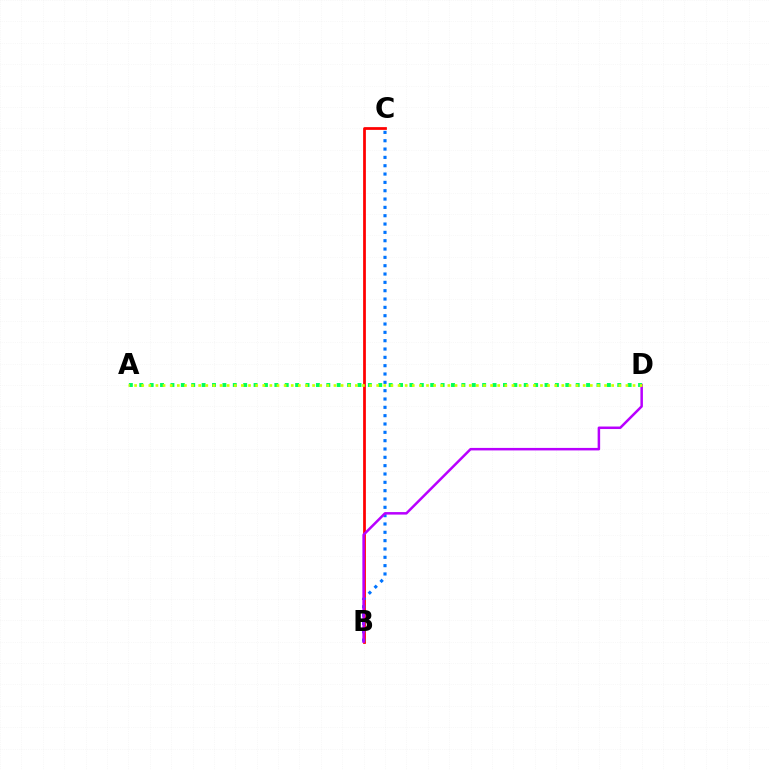{('B', 'C'): [{'color': '#ff0000', 'line_style': 'solid', 'thickness': 1.98}, {'color': '#0074ff', 'line_style': 'dotted', 'thickness': 2.26}], ('B', 'D'): [{'color': '#b900ff', 'line_style': 'solid', 'thickness': 1.81}], ('A', 'D'): [{'color': '#00ff5c', 'line_style': 'dotted', 'thickness': 2.82}, {'color': '#d1ff00', 'line_style': 'dotted', 'thickness': 1.93}]}